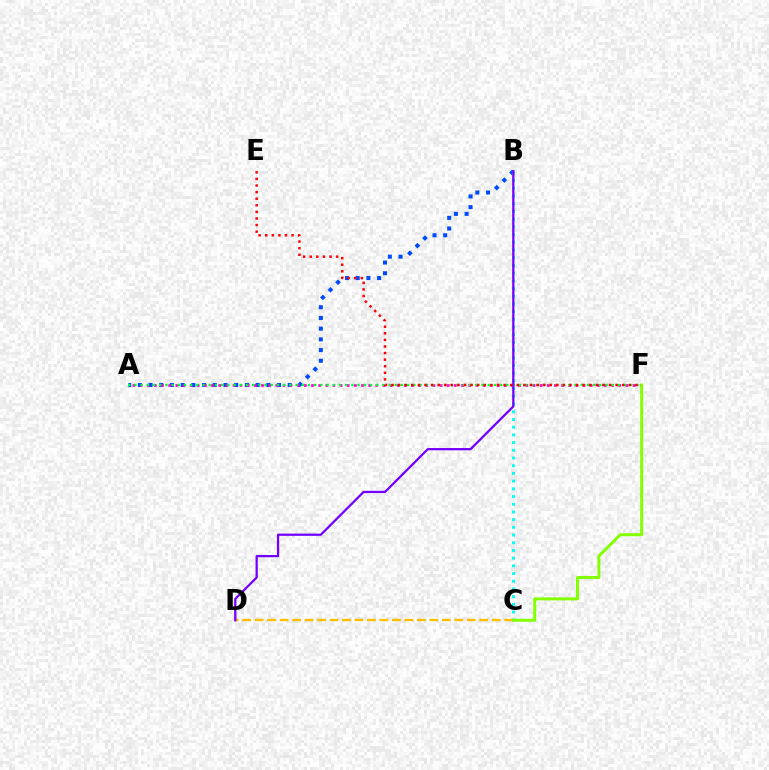{('A', 'B'): [{'color': '#004bff', 'line_style': 'dotted', 'thickness': 2.91}], ('B', 'C'): [{'color': '#00fff6', 'line_style': 'dotted', 'thickness': 2.09}], ('C', 'D'): [{'color': '#ffbd00', 'line_style': 'dashed', 'thickness': 1.69}], ('A', 'F'): [{'color': '#ff00cf', 'line_style': 'dotted', 'thickness': 1.94}, {'color': '#00ff39', 'line_style': 'dotted', 'thickness': 1.68}], ('C', 'F'): [{'color': '#84ff00', 'line_style': 'solid', 'thickness': 2.14}], ('B', 'D'): [{'color': '#7200ff', 'line_style': 'solid', 'thickness': 1.62}], ('E', 'F'): [{'color': '#ff0000', 'line_style': 'dotted', 'thickness': 1.79}]}